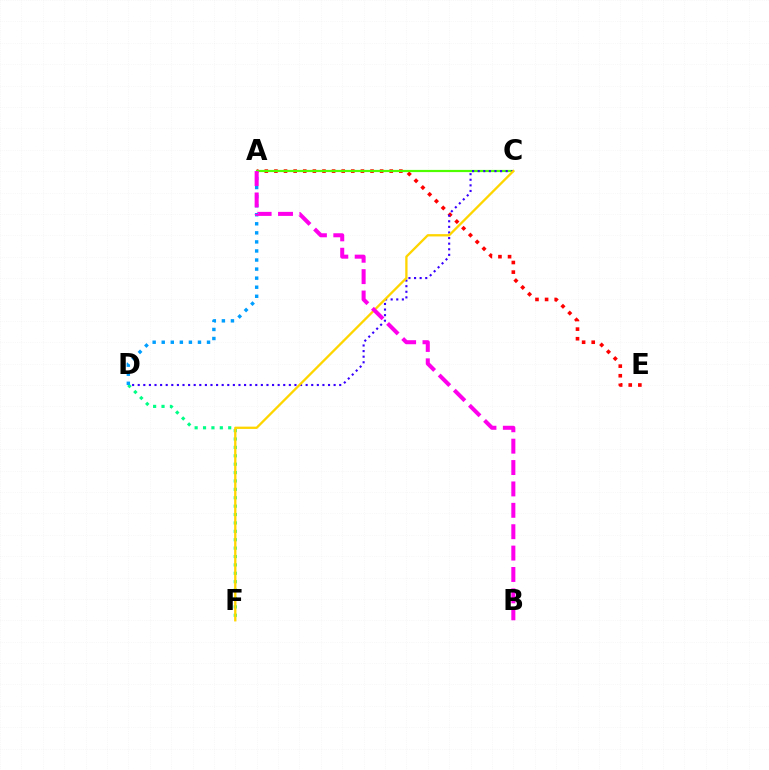{('A', 'E'): [{'color': '#ff0000', 'line_style': 'dotted', 'thickness': 2.61}], ('A', 'C'): [{'color': '#4fff00', 'line_style': 'solid', 'thickness': 1.58}], ('C', 'D'): [{'color': '#3700ff', 'line_style': 'dotted', 'thickness': 1.52}], ('D', 'F'): [{'color': '#00ff86', 'line_style': 'dotted', 'thickness': 2.28}], ('A', 'D'): [{'color': '#009eff', 'line_style': 'dotted', 'thickness': 2.46}], ('C', 'F'): [{'color': '#ffd500', 'line_style': 'solid', 'thickness': 1.66}], ('A', 'B'): [{'color': '#ff00ed', 'line_style': 'dashed', 'thickness': 2.91}]}